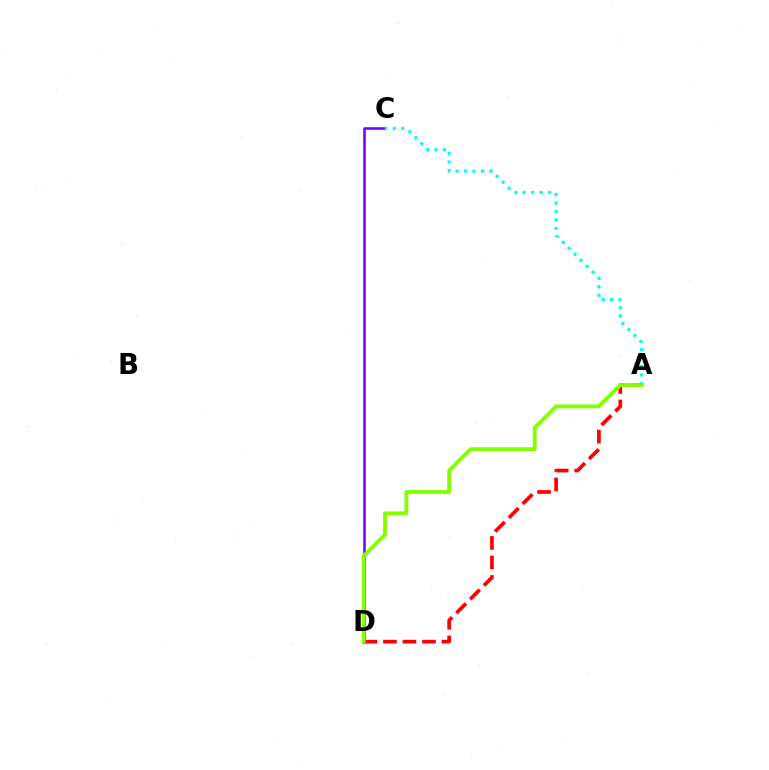{('C', 'D'): [{'color': '#7200ff', 'line_style': 'solid', 'thickness': 1.83}], ('A', 'C'): [{'color': '#00fff6', 'line_style': 'dotted', 'thickness': 2.3}], ('A', 'D'): [{'color': '#ff0000', 'line_style': 'dashed', 'thickness': 2.65}, {'color': '#84ff00', 'line_style': 'solid', 'thickness': 2.79}]}